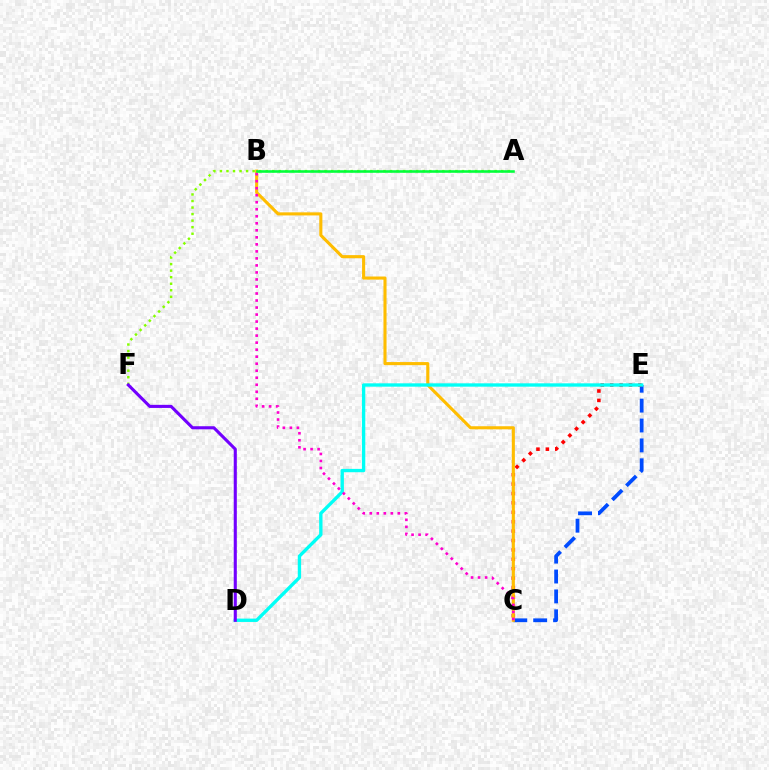{('C', 'E'): [{'color': '#004bff', 'line_style': 'dashed', 'thickness': 2.7}, {'color': '#ff0000', 'line_style': 'dotted', 'thickness': 2.55}], ('A', 'F'): [{'color': '#84ff00', 'line_style': 'dotted', 'thickness': 1.78}], ('B', 'C'): [{'color': '#ffbd00', 'line_style': 'solid', 'thickness': 2.22}, {'color': '#ff00cf', 'line_style': 'dotted', 'thickness': 1.91}], ('D', 'E'): [{'color': '#00fff6', 'line_style': 'solid', 'thickness': 2.41}], ('D', 'F'): [{'color': '#7200ff', 'line_style': 'solid', 'thickness': 2.23}], ('A', 'B'): [{'color': '#00ff39', 'line_style': 'solid', 'thickness': 1.85}]}